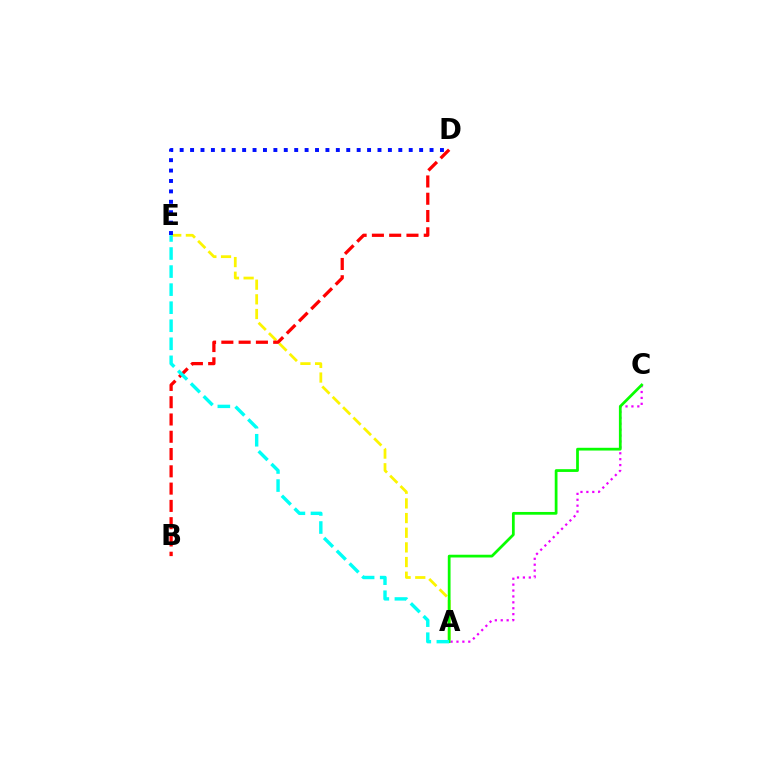{('A', 'E'): [{'color': '#fcf500', 'line_style': 'dashed', 'thickness': 1.99}, {'color': '#00fff6', 'line_style': 'dashed', 'thickness': 2.45}], ('A', 'C'): [{'color': '#ee00ff', 'line_style': 'dotted', 'thickness': 1.6}, {'color': '#08ff00', 'line_style': 'solid', 'thickness': 1.98}], ('D', 'E'): [{'color': '#0010ff', 'line_style': 'dotted', 'thickness': 2.83}], ('B', 'D'): [{'color': '#ff0000', 'line_style': 'dashed', 'thickness': 2.35}]}